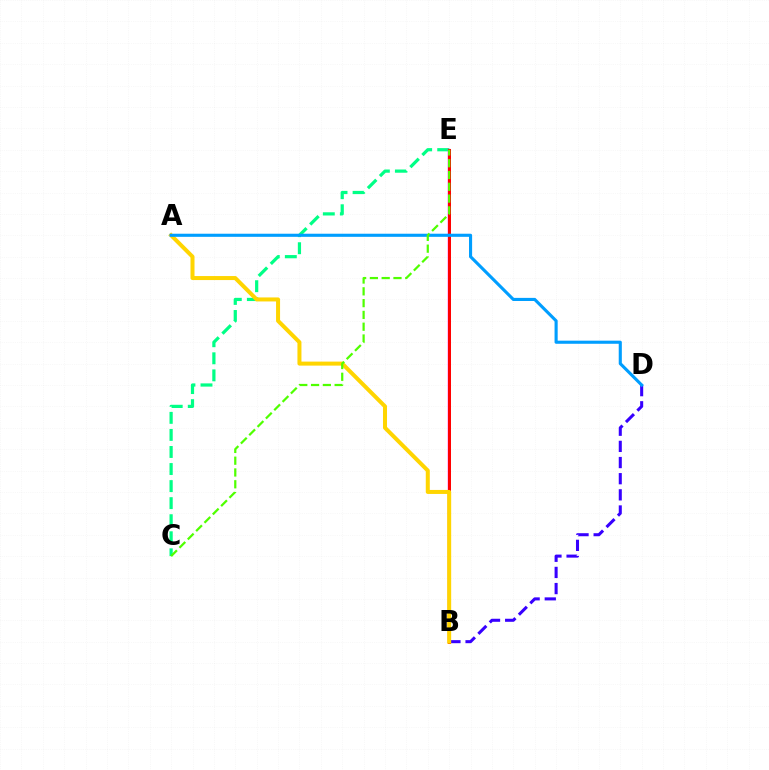{('C', 'E'): [{'color': '#00ff86', 'line_style': 'dashed', 'thickness': 2.32}, {'color': '#4fff00', 'line_style': 'dashed', 'thickness': 1.6}], ('B', 'E'): [{'color': '#ff00ed', 'line_style': 'solid', 'thickness': 1.77}, {'color': '#ff0000', 'line_style': 'solid', 'thickness': 2.15}], ('B', 'D'): [{'color': '#3700ff', 'line_style': 'dashed', 'thickness': 2.19}], ('A', 'B'): [{'color': '#ffd500', 'line_style': 'solid', 'thickness': 2.89}], ('A', 'D'): [{'color': '#009eff', 'line_style': 'solid', 'thickness': 2.24}]}